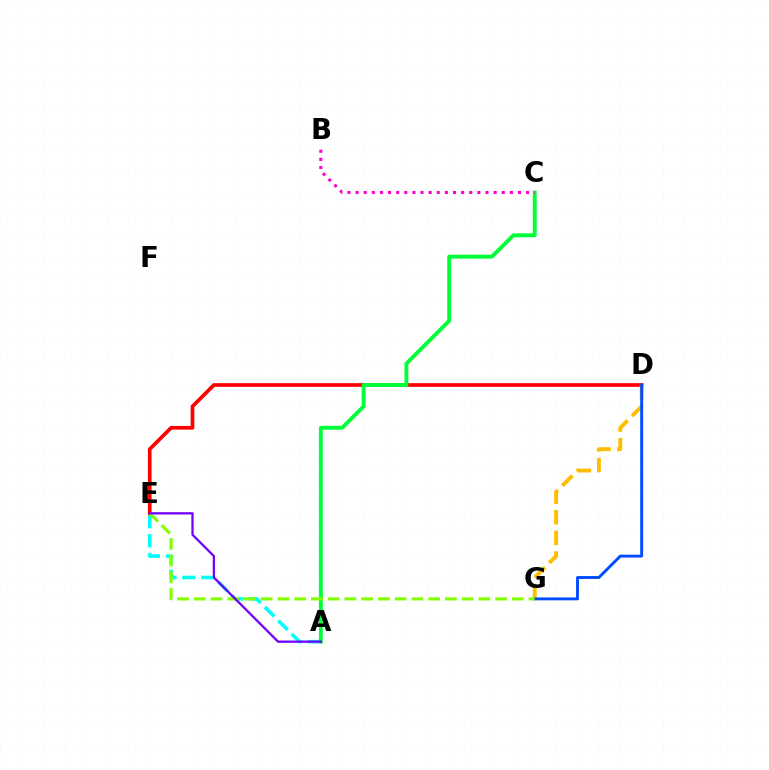{('A', 'E'): [{'color': '#00fff6', 'line_style': 'dashed', 'thickness': 2.58}, {'color': '#7200ff', 'line_style': 'solid', 'thickness': 1.64}], ('D', 'E'): [{'color': '#ff0000', 'line_style': 'solid', 'thickness': 2.66}], ('A', 'C'): [{'color': '#00ff39', 'line_style': 'solid', 'thickness': 2.8}], ('D', 'G'): [{'color': '#ffbd00', 'line_style': 'dashed', 'thickness': 2.8}, {'color': '#004bff', 'line_style': 'solid', 'thickness': 2.08}], ('B', 'C'): [{'color': '#ff00cf', 'line_style': 'dotted', 'thickness': 2.21}], ('E', 'G'): [{'color': '#84ff00', 'line_style': 'dashed', 'thickness': 2.27}]}